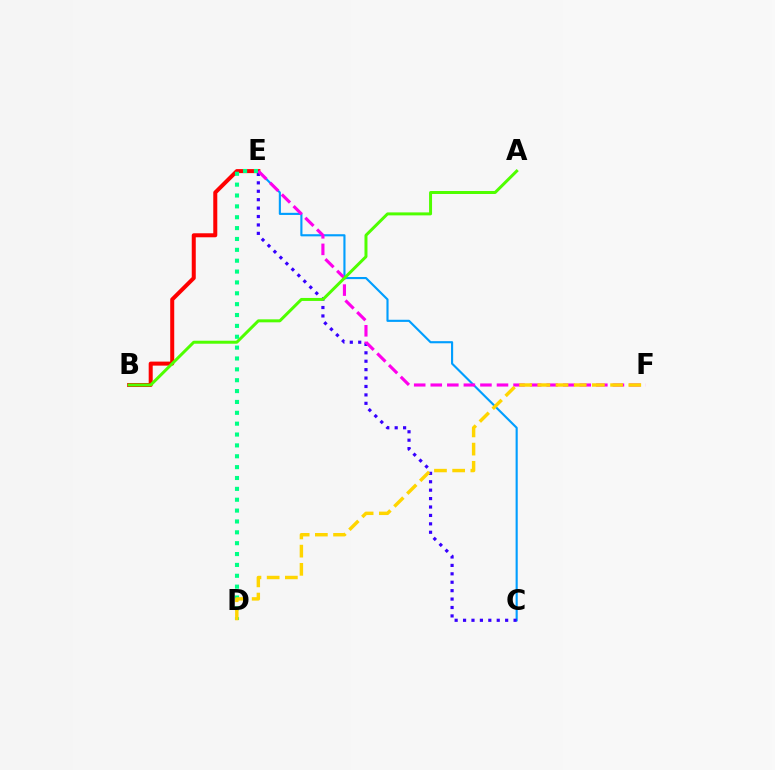{('C', 'E'): [{'color': '#009eff', 'line_style': 'solid', 'thickness': 1.53}, {'color': '#3700ff', 'line_style': 'dotted', 'thickness': 2.29}], ('B', 'E'): [{'color': '#ff0000', 'line_style': 'solid', 'thickness': 2.89}], ('E', 'F'): [{'color': '#ff00ed', 'line_style': 'dashed', 'thickness': 2.25}], ('A', 'B'): [{'color': '#4fff00', 'line_style': 'solid', 'thickness': 2.15}], ('D', 'E'): [{'color': '#00ff86', 'line_style': 'dotted', 'thickness': 2.95}], ('D', 'F'): [{'color': '#ffd500', 'line_style': 'dashed', 'thickness': 2.47}]}